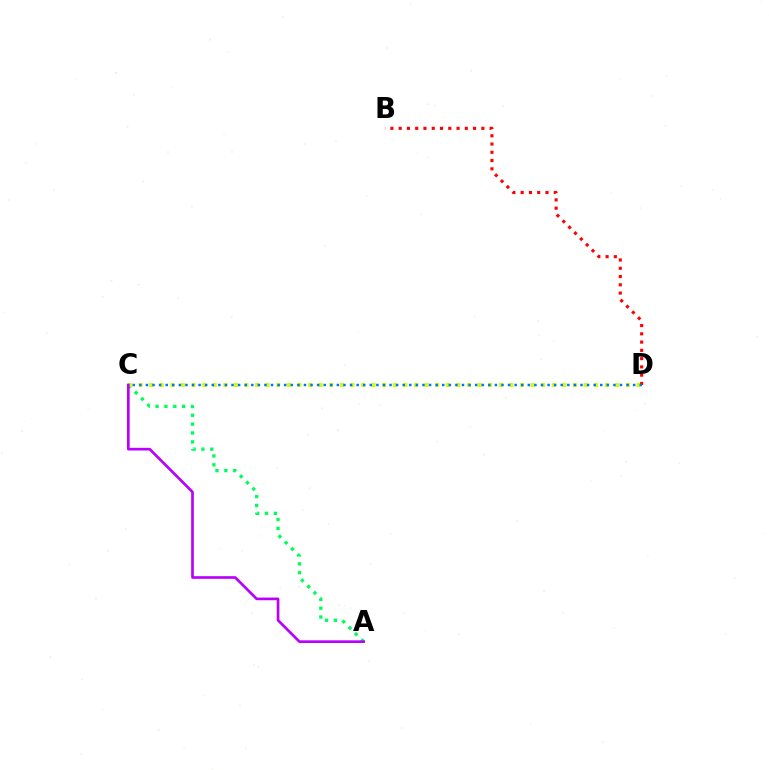{('A', 'C'): [{'color': '#00ff5c', 'line_style': 'dotted', 'thickness': 2.41}, {'color': '#b900ff', 'line_style': 'solid', 'thickness': 1.92}], ('C', 'D'): [{'color': '#d1ff00', 'line_style': 'dotted', 'thickness': 2.88}, {'color': '#0074ff', 'line_style': 'dotted', 'thickness': 1.79}], ('B', 'D'): [{'color': '#ff0000', 'line_style': 'dotted', 'thickness': 2.25}]}